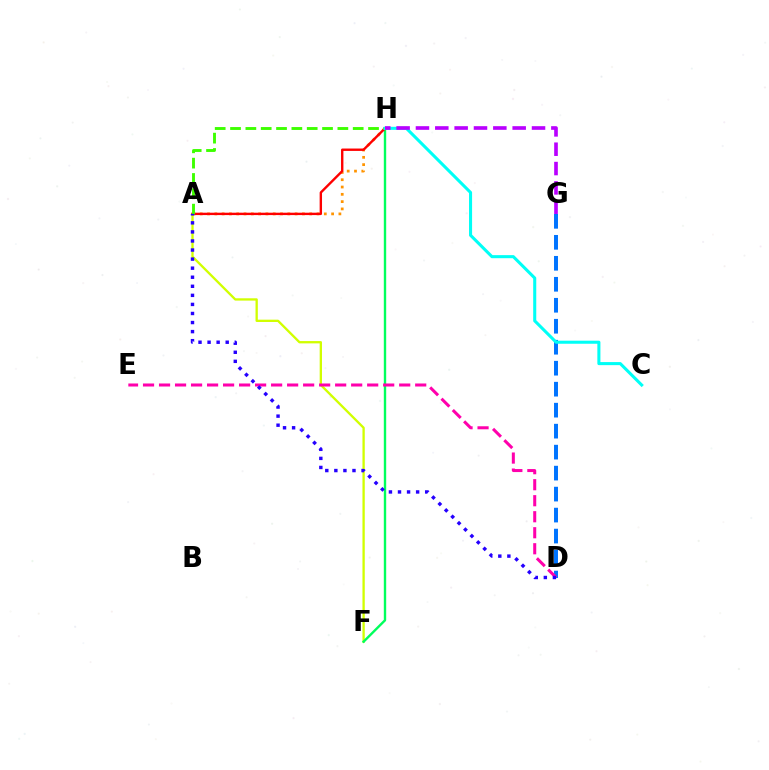{('A', 'H'): [{'color': '#ff9400', 'line_style': 'dotted', 'thickness': 1.98}, {'color': '#ff0000', 'line_style': 'solid', 'thickness': 1.72}, {'color': '#3dff00', 'line_style': 'dashed', 'thickness': 2.08}], ('D', 'G'): [{'color': '#0074ff', 'line_style': 'dashed', 'thickness': 2.85}], ('A', 'F'): [{'color': '#d1ff00', 'line_style': 'solid', 'thickness': 1.67}], ('F', 'H'): [{'color': '#00ff5c', 'line_style': 'solid', 'thickness': 1.72}], ('D', 'E'): [{'color': '#ff00ac', 'line_style': 'dashed', 'thickness': 2.18}], ('C', 'H'): [{'color': '#00fff6', 'line_style': 'solid', 'thickness': 2.21}], ('G', 'H'): [{'color': '#b900ff', 'line_style': 'dashed', 'thickness': 2.63}], ('A', 'D'): [{'color': '#2500ff', 'line_style': 'dotted', 'thickness': 2.46}]}